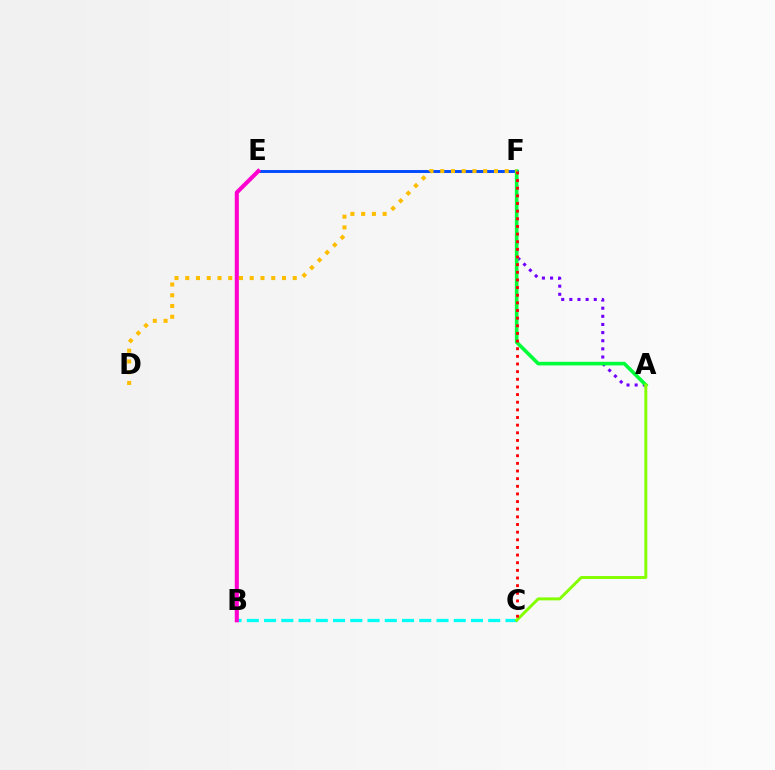{('B', 'C'): [{'color': '#00fff6', 'line_style': 'dashed', 'thickness': 2.34}], ('E', 'F'): [{'color': '#004bff', 'line_style': 'solid', 'thickness': 2.1}], ('B', 'E'): [{'color': '#ff00cf', 'line_style': 'solid', 'thickness': 2.93}], ('A', 'F'): [{'color': '#7200ff', 'line_style': 'dotted', 'thickness': 2.21}, {'color': '#00ff39', 'line_style': 'solid', 'thickness': 2.61}], ('A', 'C'): [{'color': '#84ff00', 'line_style': 'solid', 'thickness': 2.12}], ('D', 'F'): [{'color': '#ffbd00', 'line_style': 'dotted', 'thickness': 2.92}], ('C', 'F'): [{'color': '#ff0000', 'line_style': 'dotted', 'thickness': 2.08}]}